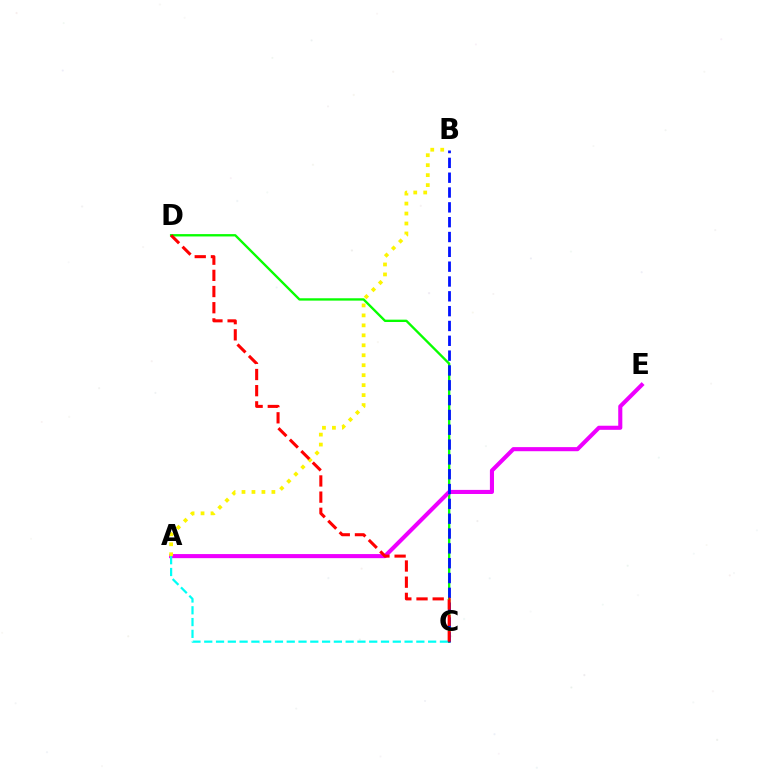{('C', 'D'): [{'color': '#08ff00', 'line_style': 'solid', 'thickness': 1.69}, {'color': '#ff0000', 'line_style': 'dashed', 'thickness': 2.2}], ('A', 'E'): [{'color': '#ee00ff', 'line_style': 'solid', 'thickness': 2.95}], ('B', 'C'): [{'color': '#0010ff', 'line_style': 'dashed', 'thickness': 2.01}], ('A', 'C'): [{'color': '#00fff6', 'line_style': 'dashed', 'thickness': 1.6}], ('A', 'B'): [{'color': '#fcf500', 'line_style': 'dotted', 'thickness': 2.71}]}